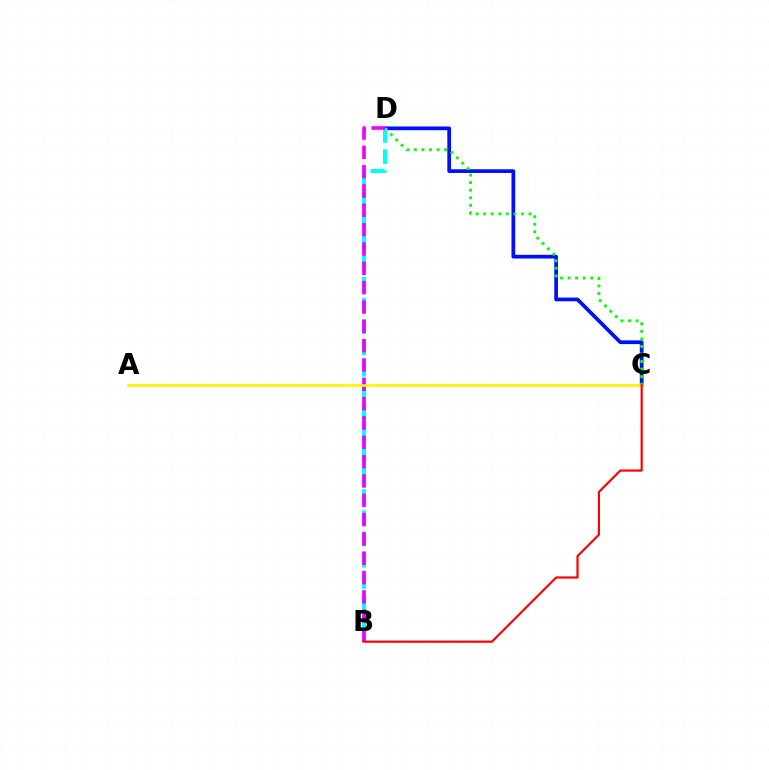{('C', 'D'): [{'color': '#0010ff', 'line_style': 'solid', 'thickness': 2.68}, {'color': '#08ff00', 'line_style': 'dotted', 'thickness': 2.05}], ('B', 'D'): [{'color': '#00fff6', 'line_style': 'dashed', 'thickness': 2.88}, {'color': '#ee00ff', 'line_style': 'dashed', 'thickness': 2.63}], ('A', 'C'): [{'color': '#fcf500', 'line_style': 'solid', 'thickness': 1.93}], ('B', 'C'): [{'color': '#ff0000', 'line_style': 'solid', 'thickness': 1.57}]}